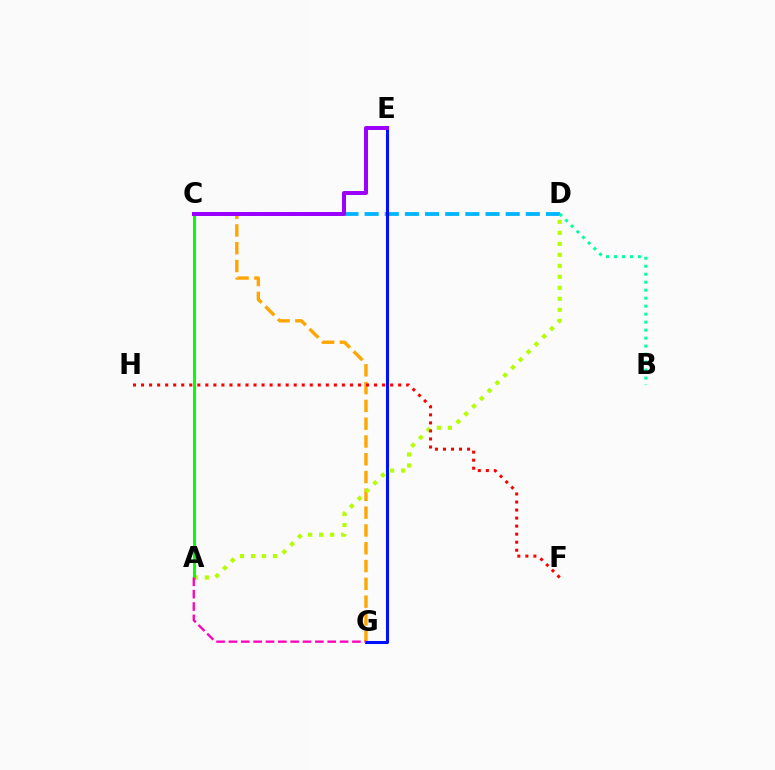{('C', 'G'): [{'color': '#ffa500', 'line_style': 'dashed', 'thickness': 2.42}], ('A', 'D'): [{'color': '#b3ff00', 'line_style': 'dotted', 'thickness': 2.99}], ('C', 'D'): [{'color': '#00b5ff', 'line_style': 'dashed', 'thickness': 2.74}], ('F', 'H'): [{'color': '#ff0000', 'line_style': 'dotted', 'thickness': 2.18}], ('E', 'G'): [{'color': '#0010ff', 'line_style': 'solid', 'thickness': 2.2}], ('B', 'D'): [{'color': '#00ff9d', 'line_style': 'dotted', 'thickness': 2.17}], ('A', 'C'): [{'color': '#08ff00', 'line_style': 'solid', 'thickness': 2.17}], ('A', 'G'): [{'color': '#ff00bd', 'line_style': 'dashed', 'thickness': 1.68}], ('C', 'E'): [{'color': '#9b00ff', 'line_style': 'solid', 'thickness': 2.86}]}